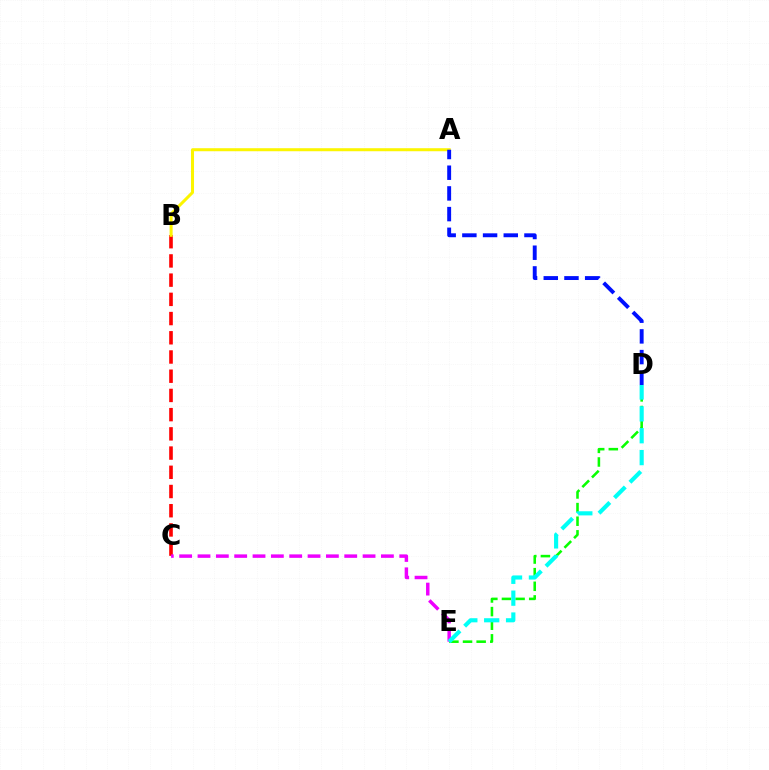{('B', 'C'): [{'color': '#ff0000', 'line_style': 'dashed', 'thickness': 2.61}], ('A', 'B'): [{'color': '#fcf500', 'line_style': 'solid', 'thickness': 2.18}], ('D', 'E'): [{'color': '#08ff00', 'line_style': 'dashed', 'thickness': 1.85}, {'color': '#00fff6', 'line_style': 'dashed', 'thickness': 2.97}], ('A', 'D'): [{'color': '#0010ff', 'line_style': 'dashed', 'thickness': 2.81}], ('C', 'E'): [{'color': '#ee00ff', 'line_style': 'dashed', 'thickness': 2.49}]}